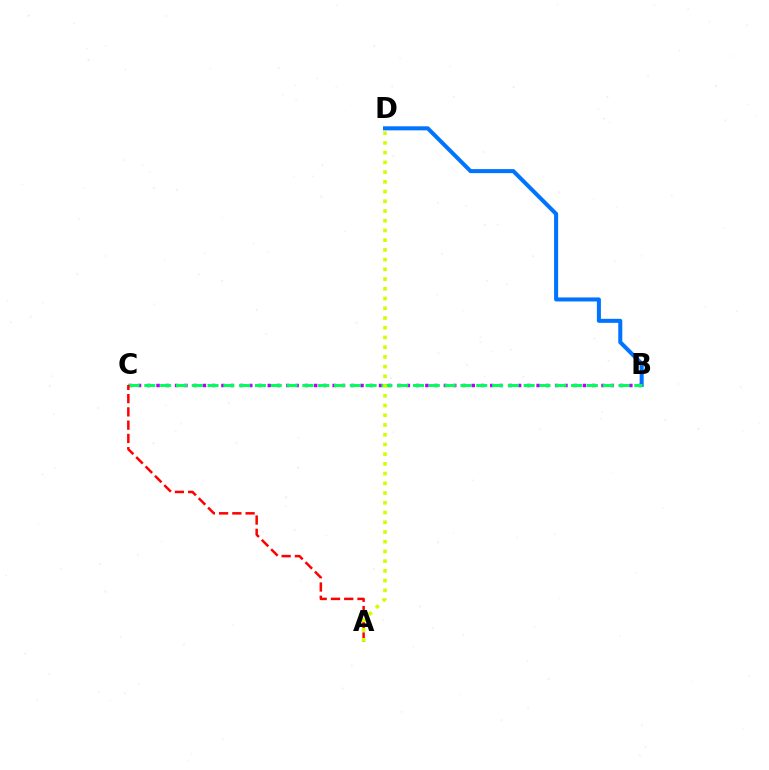{('B', 'D'): [{'color': '#0074ff', 'line_style': 'solid', 'thickness': 2.9}], ('B', 'C'): [{'color': '#b900ff', 'line_style': 'dotted', 'thickness': 2.52}, {'color': '#00ff5c', 'line_style': 'dashed', 'thickness': 2.15}], ('A', 'C'): [{'color': '#ff0000', 'line_style': 'dashed', 'thickness': 1.8}], ('A', 'D'): [{'color': '#d1ff00', 'line_style': 'dotted', 'thickness': 2.64}]}